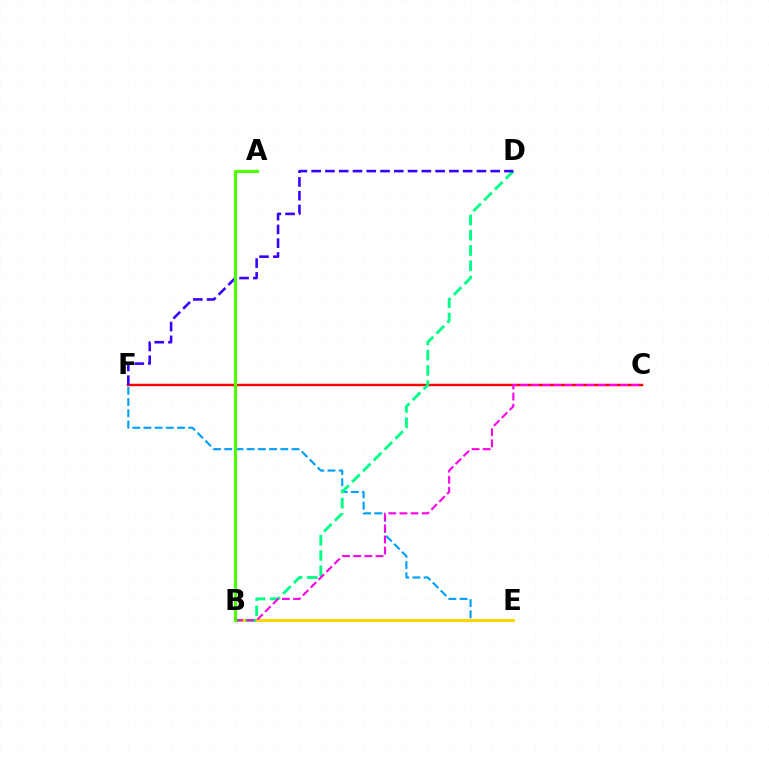{('C', 'F'): [{'color': '#ff0000', 'line_style': 'solid', 'thickness': 1.77}], ('E', 'F'): [{'color': '#009eff', 'line_style': 'dashed', 'thickness': 1.52}], ('B', 'E'): [{'color': '#ffd500', 'line_style': 'solid', 'thickness': 2.19}], ('B', 'D'): [{'color': '#00ff86', 'line_style': 'dashed', 'thickness': 2.08}], ('B', 'C'): [{'color': '#ff00ed', 'line_style': 'dashed', 'thickness': 1.51}], ('D', 'F'): [{'color': '#3700ff', 'line_style': 'dashed', 'thickness': 1.87}], ('A', 'B'): [{'color': '#4fff00', 'line_style': 'solid', 'thickness': 2.3}]}